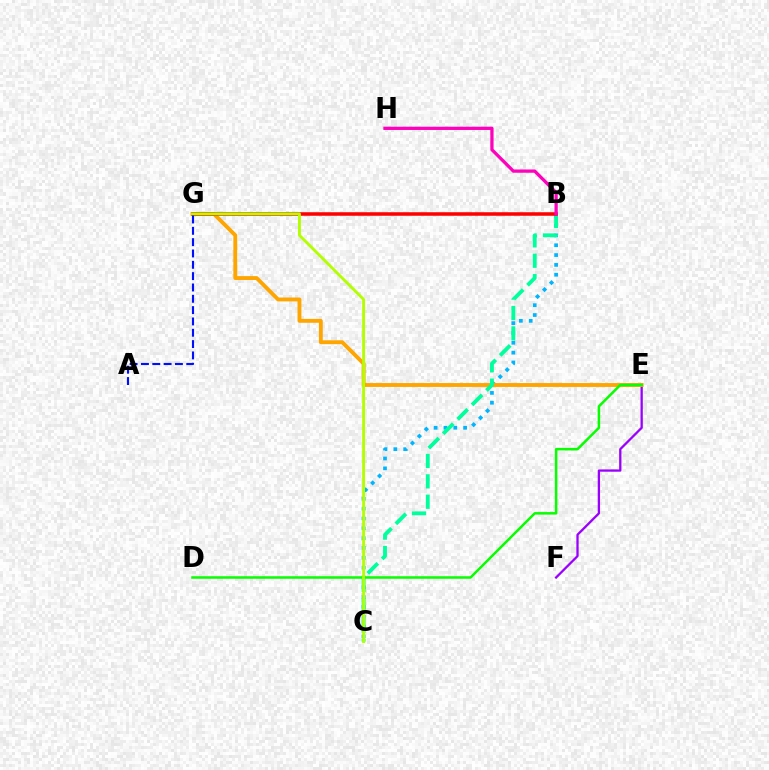{('B', 'C'): [{'color': '#00b5ff', 'line_style': 'dotted', 'thickness': 2.67}, {'color': '#00ff9d', 'line_style': 'dashed', 'thickness': 2.77}], ('E', 'F'): [{'color': '#9b00ff', 'line_style': 'solid', 'thickness': 1.65}], ('E', 'G'): [{'color': '#ffa500', 'line_style': 'solid', 'thickness': 2.78}], ('D', 'E'): [{'color': '#08ff00', 'line_style': 'solid', 'thickness': 1.81}], ('B', 'G'): [{'color': '#ff0000', 'line_style': 'solid', 'thickness': 2.54}], ('C', 'G'): [{'color': '#b3ff00', 'line_style': 'solid', 'thickness': 2.07}], ('B', 'H'): [{'color': '#ff00bd', 'line_style': 'solid', 'thickness': 2.35}], ('A', 'G'): [{'color': '#0010ff', 'line_style': 'dashed', 'thickness': 1.54}]}